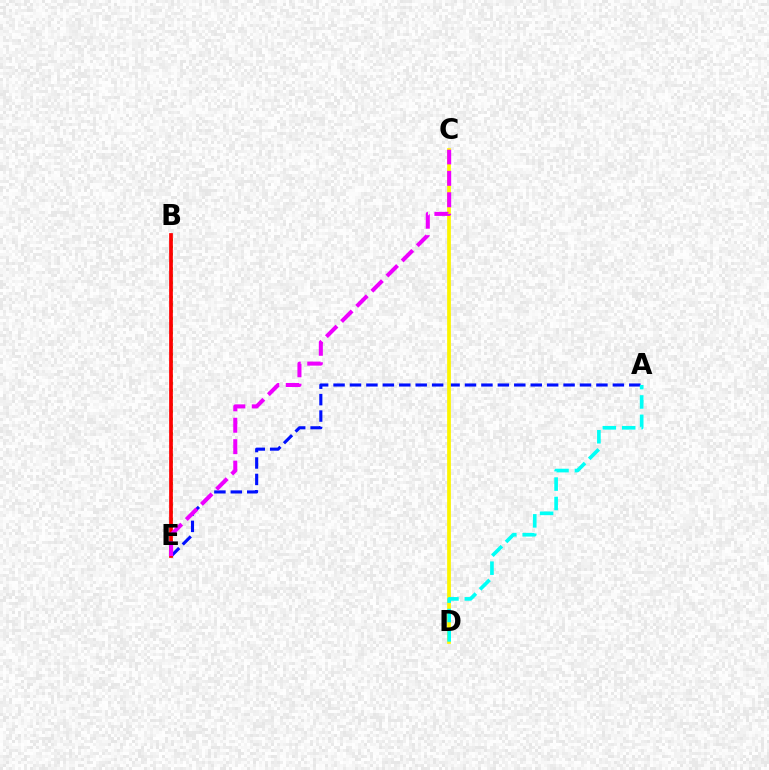{('A', 'E'): [{'color': '#0010ff', 'line_style': 'dashed', 'thickness': 2.23}], ('C', 'D'): [{'color': '#fcf500', 'line_style': 'solid', 'thickness': 2.69}], ('A', 'D'): [{'color': '#00fff6', 'line_style': 'dashed', 'thickness': 2.63}], ('B', 'E'): [{'color': '#08ff00', 'line_style': 'dotted', 'thickness': 1.95}, {'color': '#ff0000', 'line_style': 'solid', 'thickness': 2.68}], ('C', 'E'): [{'color': '#ee00ff', 'line_style': 'dashed', 'thickness': 2.91}]}